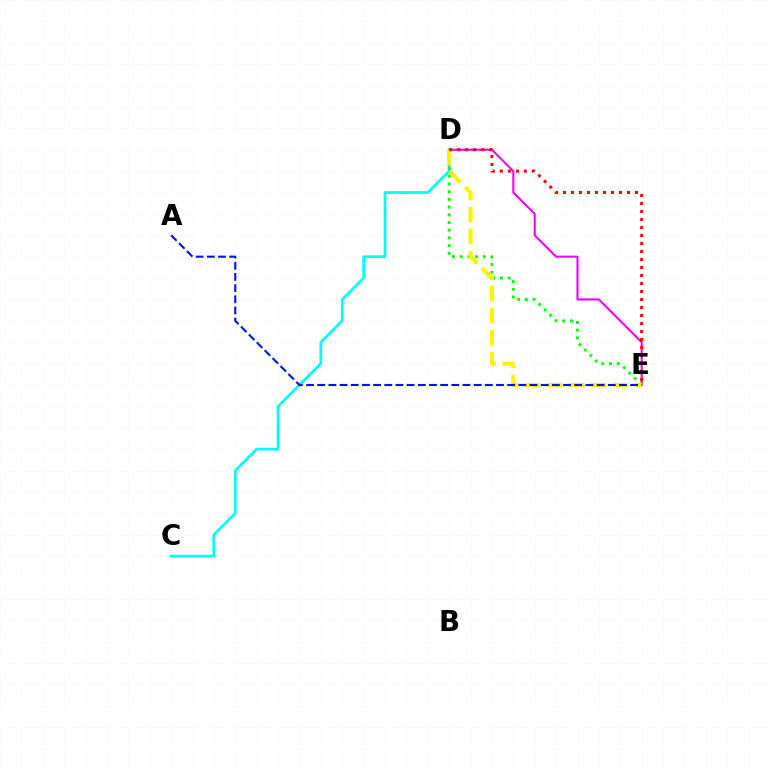{('D', 'E'): [{'color': '#ee00ff', 'line_style': 'solid', 'thickness': 1.5}, {'color': '#08ff00', 'line_style': 'dotted', 'thickness': 2.09}, {'color': '#fcf500', 'line_style': 'dashed', 'thickness': 2.99}, {'color': '#ff0000', 'line_style': 'dotted', 'thickness': 2.18}], ('C', 'D'): [{'color': '#00fff6', 'line_style': 'solid', 'thickness': 1.99}], ('A', 'E'): [{'color': '#0010ff', 'line_style': 'dashed', 'thickness': 1.52}]}